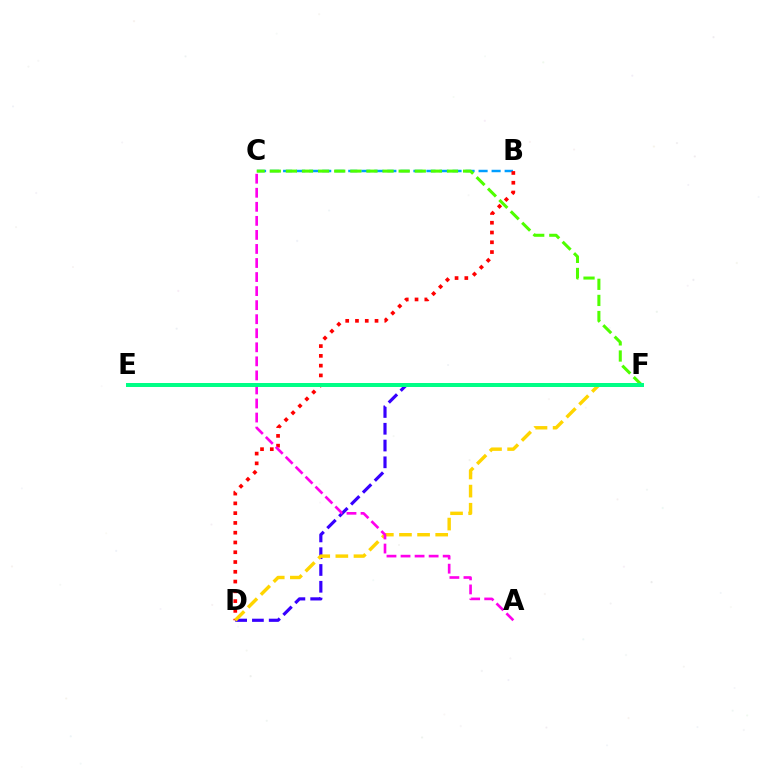{('D', 'F'): [{'color': '#3700ff', 'line_style': 'dashed', 'thickness': 2.28}, {'color': '#ffd500', 'line_style': 'dashed', 'thickness': 2.46}], ('B', 'C'): [{'color': '#009eff', 'line_style': 'dashed', 'thickness': 1.77}], ('B', 'D'): [{'color': '#ff0000', 'line_style': 'dotted', 'thickness': 2.66}], ('A', 'C'): [{'color': '#ff00ed', 'line_style': 'dashed', 'thickness': 1.91}], ('C', 'F'): [{'color': '#4fff00', 'line_style': 'dashed', 'thickness': 2.19}], ('E', 'F'): [{'color': '#00ff86', 'line_style': 'solid', 'thickness': 2.87}]}